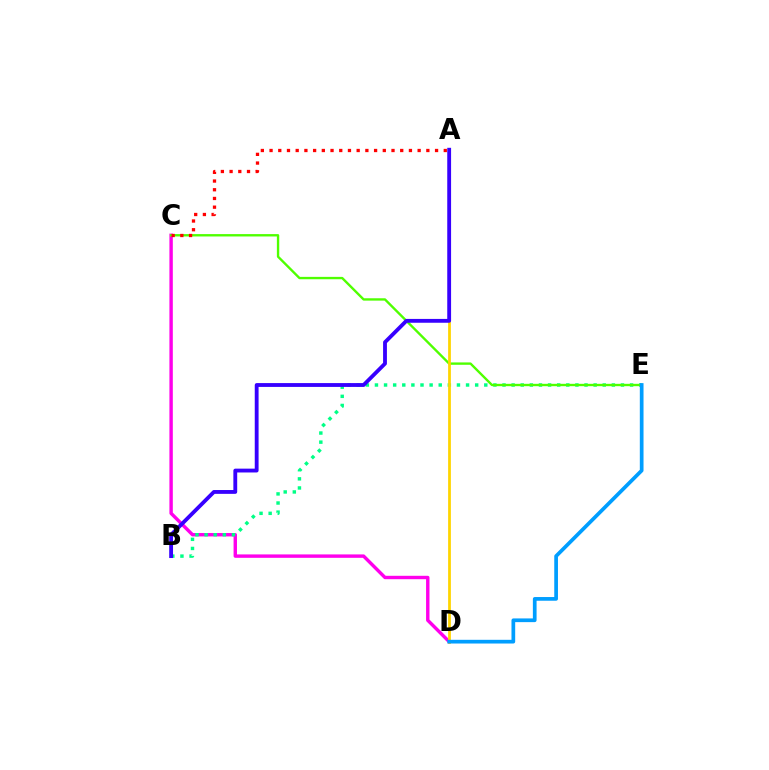{('C', 'D'): [{'color': '#ff00ed', 'line_style': 'solid', 'thickness': 2.45}], ('B', 'E'): [{'color': '#00ff86', 'line_style': 'dotted', 'thickness': 2.48}], ('C', 'E'): [{'color': '#4fff00', 'line_style': 'solid', 'thickness': 1.7}], ('A', 'D'): [{'color': '#ffd500', 'line_style': 'solid', 'thickness': 2.0}], ('A', 'C'): [{'color': '#ff0000', 'line_style': 'dotted', 'thickness': 2.37}], ('A', 'B'): [{'color': '#3700ff', 'line_style': 'solid', 'thickness': 2.76}], ('D', 'E'): [{'color': '#009eff', 'line_style': 'solid', 'thickness': 2.67}]}